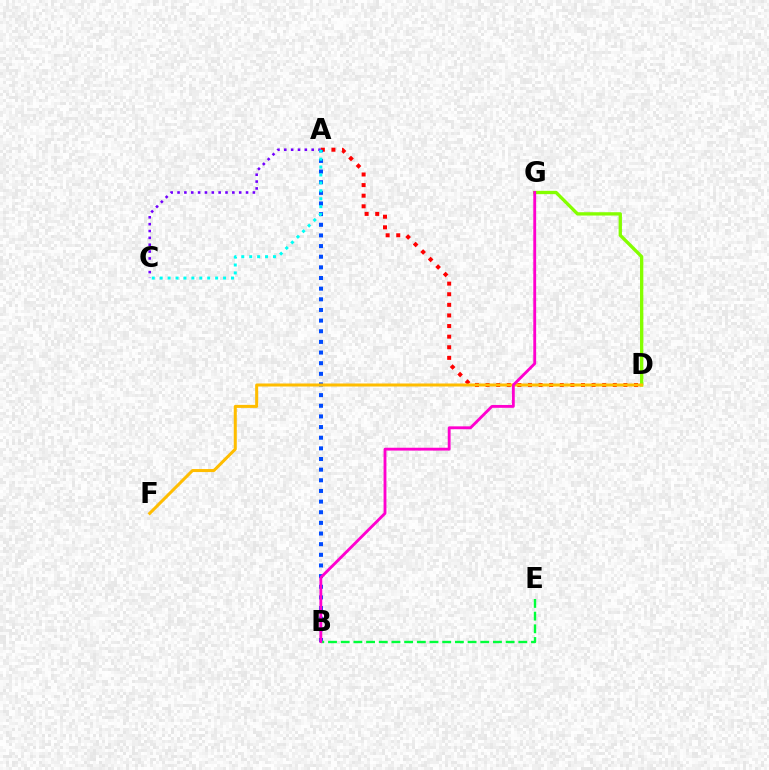{('A', 'D'): [{'color': '#ff0000', 'line_style': 'dotted', 'thickness': 2.88}], ('A', 'B'): [{'color': '#004bff', 'line_style': 'dotted', 'thickness': 2.89}], ('A', 'C'): [{'color': '#7200ff', 'line_style': 'dotted', 'thickness': 1.86}, {'color': '#00fff6', 'line_style': 'dotted', 'thickness': 2.15}], ('D', 'G'): [{'color': '#84ff00', 'line_style': 'solid', 'thickness': 2.39}], ('D', 'F'): [{'color': '#ffbd00', 'line_style': 'solid', 'thickness': 2.18}], ('B', 'E'): [{'color': '#00ff39', 'line_style': 'dashed', 'thickness': 1.72}], ('B', 'G'): [{'color': '#ff00cf', 'line_style': 'solid', 'thickness': 2.05}]}